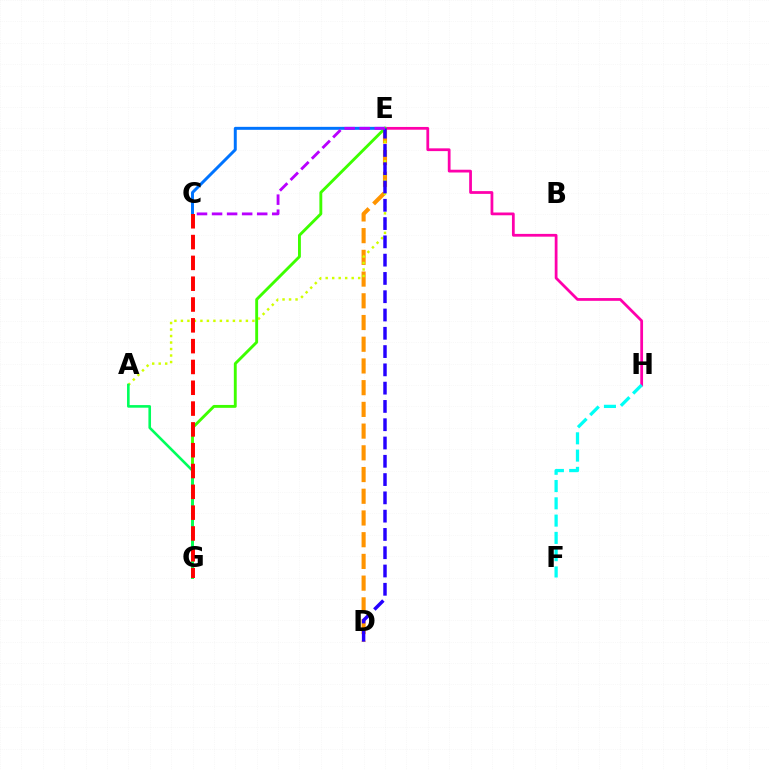{('D', 'E'): [{'color': '#ff9400', 'line_style': 'dashed', 'thickness': 2.95}, {'color': '#2500ff', 'line_style': 'dashed', 'thickness': 2.48}], ('C', 'E'): [{'color': '#0074ff', 'line_style': 'solid', 'thickness': 2.14}, {'color': '#b900ff', 'line_style': 'dashed', 'thickness': 2.04}], ('E', 'H'): [{'color': '#ff00ac', 'line_style': 'solid', 'thickness': 1.99}], ('A', 'E'): [{'color': '#d1ff00', 'line_style': 'dotted', 'thickness': 1.77}], ('E', 'G'): [{'color': '#3dff00', 'line_style': 'solid', 'thickness': 2.07}], ('A', 'G'): [{'color': '#00ff5c', 'line_style': 'solid', 'thickness': 1.88}], ('C', 'G'): [{'color': '#ff0000', 'line_style': 'dashed', 'thickness': 2.83}], ('F', 'H'): [{'color': '#00fff6', 'line_style': 'dashed', 'thickness': 2.35}]}